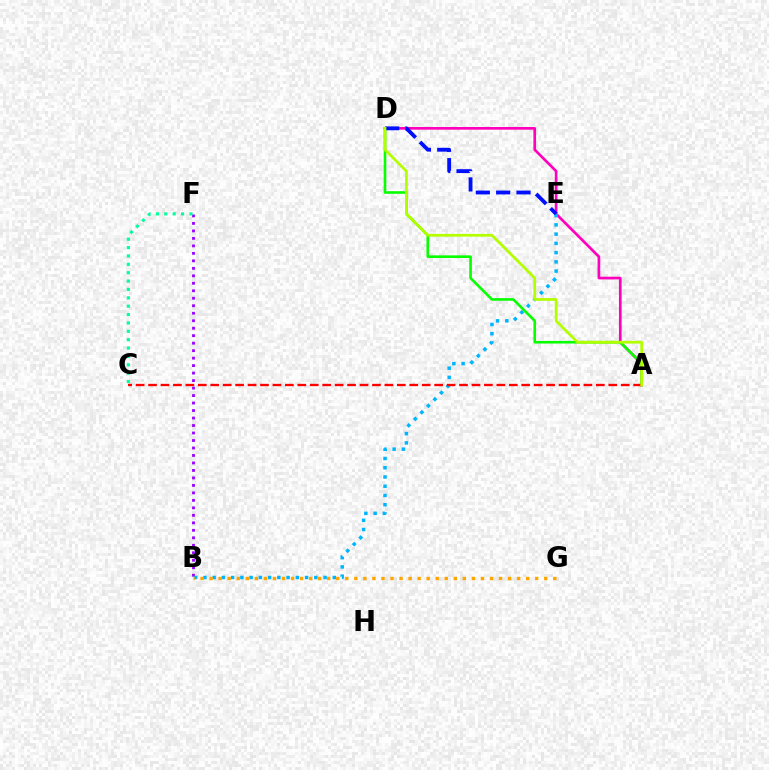{('A', 'D'): [{'color': '#ff00bd', 'line_style': 'solid', 'thickness': 1.93}, {'color': '#08ff00', 'line_style': 'solid', 'thickness': 1.89}, {'color': '#b3ff00', 'line_style': 'solid', 'thickness': 1.98}], ('B', 'F'): [{'color': '#9b00ff', 'line_style': 'dotted', 'thickness': 2.03}], ('C', 'F'): [{'color': '#00ff9d', 'line_style': 'dotted', 'thickness': 2.28}], ('B', 'E'): [{'color': '#00b5ff', 'line_style': 'dotted', 'thickness': 2.51}], ('A', 'C'): [{'color': '#ff0000', 'line_style': 'dashed', 'thickness': 1.69}], ('D', 'E'): [{'color': '#0010ff', 'line_style': 'dashed', 'thickness': 2.76}], ('B', 'G'): [{'color': '#ffa500', 'line_style': 'dotted', 'thickness': 2.46}]}